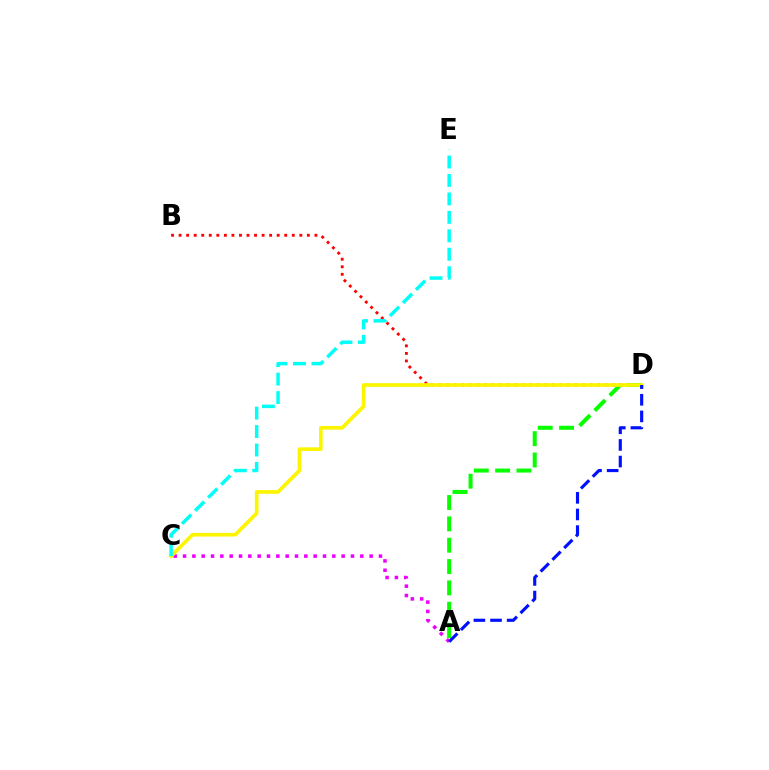{('B', 'D'): [{'color': '#ff0000', 'line_style': 'dotted', 'thickness': 2.05}], ('A', 'D'): [{'color': '#08ff00', 'line_style': 'dashed', 'thickness': 2.9}, {'color': '#0010ff', 'line_style': 'dashed', 'thickness': 2.26}], ('A', 'C'): [{'color': '#ee00ff', 'line_style': 'dotted', 'thickness': 2.54}], ('C', 'D'): [{'color': '#fcf500', 'line_style': 'solid', 'thickness': 2.64}], ('C', 'E'): [{'color': '#00fff6', 'line_style': 'dashed', 'thickness': 2.51}]}